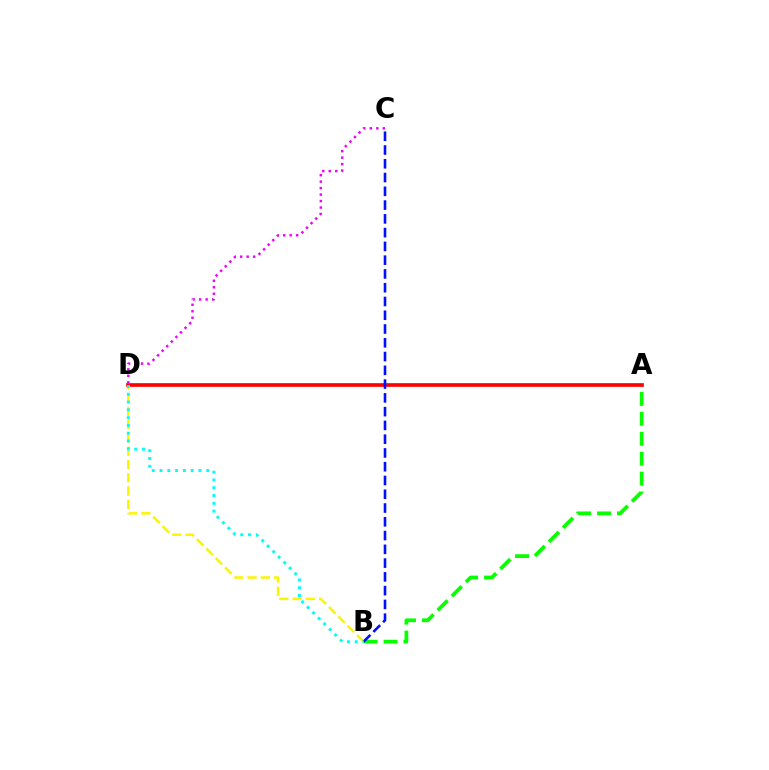{('A', 'B'): [{'color': '#08ff00', 'line_style': 'dashed', 'thickness': 2.71}], ('A', 'D'): [{'color': '#ff0000', 'line_style': 'solid', 'thickness': 2.63}], ('B', 'D'): [{'color': '#fcf500', 'line_style': 'dashed', 'thickness': 1.8}, {'color': '#00fff6', 'line_style': 'dotted', 'thickness': 2.12}], ('B', 'C'): [{'color': '#0010ff', 'line_style': 'dashed', 'thickness': 1.87}], ('C', 'D'): [{'color': '#ee00ff', 'line_style': 'dotted', 'thickness': 1.76}]}